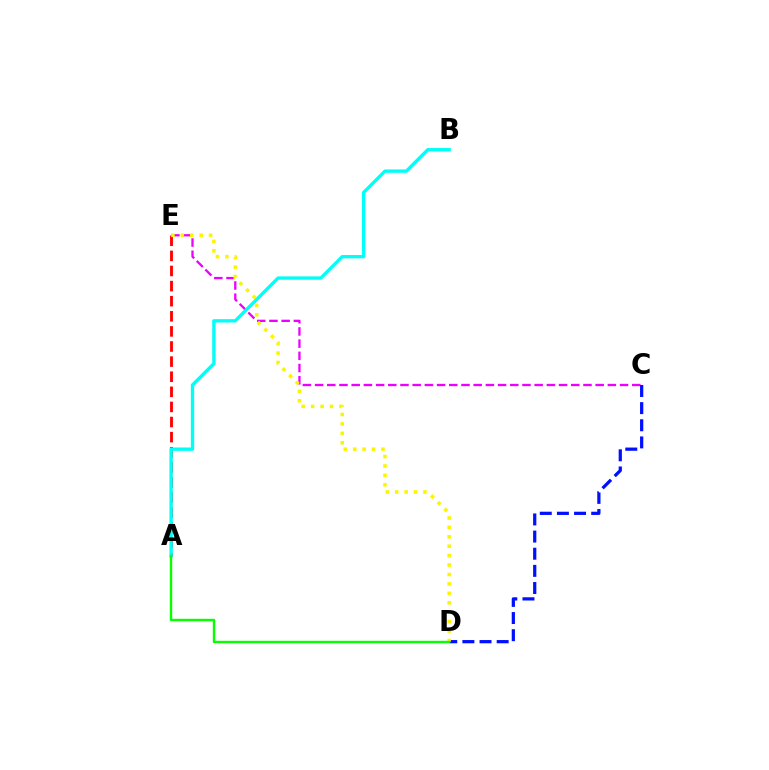{('C', 'E'): [{'color': '#ee00ff', 'line_style': 'dashed', 'thickness': 1.66}], ('A', 'E'): [{'color': '#ff0000', 'line_style': 'dashed', 'thickness': 2.05}], ('A', 'B'): [{'color': '#00fff6', 'line_style': 'solid', 'thickness': 2.41}], ('C', 'D'): [{'color': '#0010ff', 'line_style': 'dashed', 'thickness': 2.33}], ('D', 'E'): [{'color': '#fcf500', 'line_style': 'dotted', 'thickness': 2.56}], ('A', 'D'): [{'color': '#08ff00', 'line_style': 'solid', 'thickness': 1.73}]}